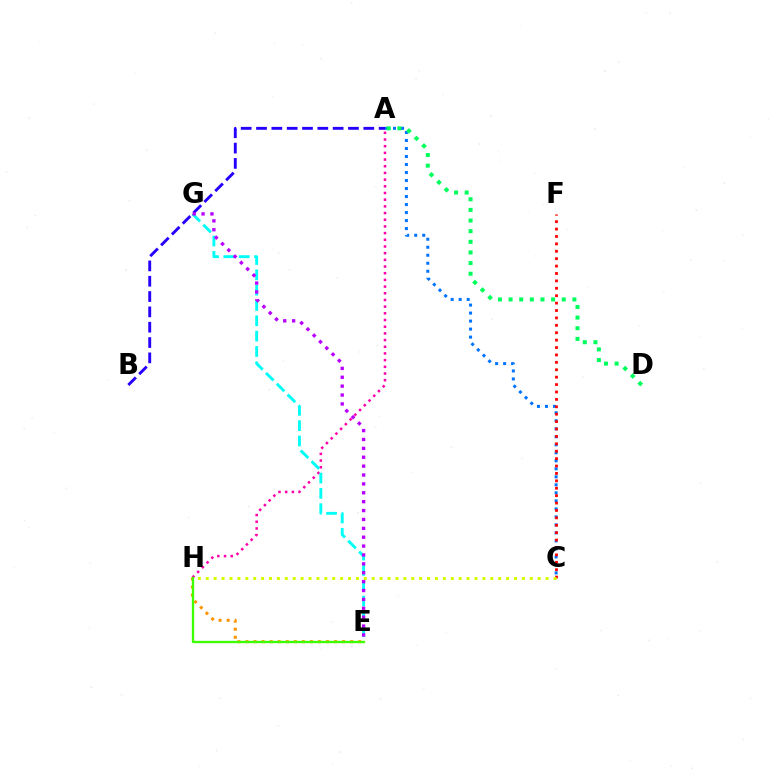{('A', 'C'): [{'color': '#0074ff', 'line_style': 'dotted', 'thickness': 2.18}], ('A', 'H'): [{'color': '#ff00ac', 'line_style': 'dotted', 'thickness': 1.82}], ('A', 'B'): [{'color': '#2500ff', 'line_style': 'dashed', 'thickness': 2.08}], ('C', 'F'): [{'color': '#ff0000', 'line_style': 'dotted', 'thickness': 2.01}], ('E', 'G'): [{'color': '#00fff6', 'line_style': 'dashed', 'thickness': 2.08}, {'color': '#b900ff', 'line_style': 'dotted', 'thickness': 2.41}], ('E', 'H'): [{'color': '#ff9400', 'line_style': 'dotted', 'thickness': 2.19}, {'color': '#3dff00', 'line_style': 'solid', 'thickness': 1.67}], ('A', 'D'): [{'color': '#00ff5c', 'line_style': 'dotted', 'thickness': 2.89}], ('C', 'H'): [{'color': '#d1ff00', 'line_style': 'dotted', 'thickness': 2.15}]}